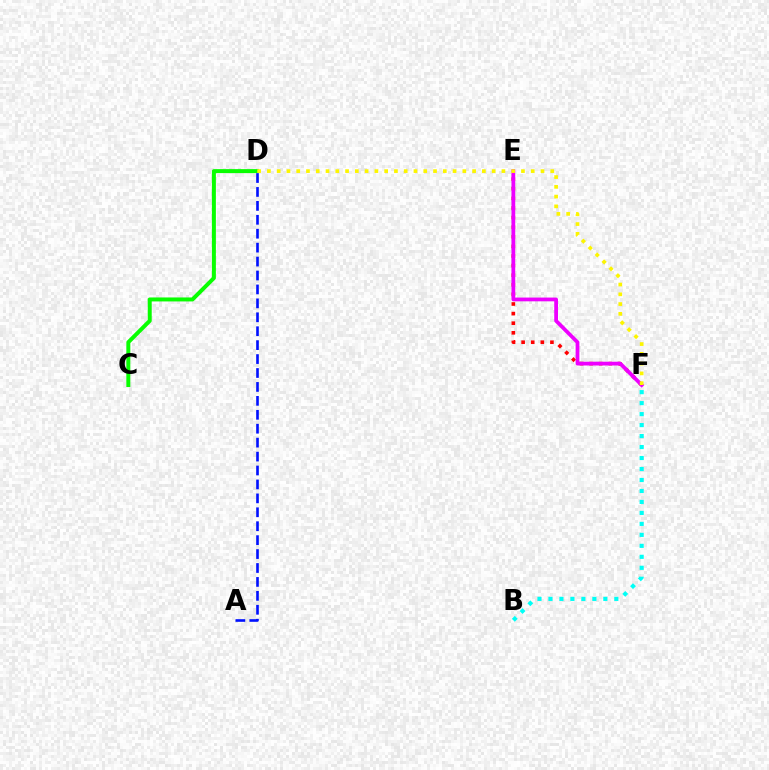{('C', 'D'): [{'color': '#08ff00', 'line_style': 'solid', 'thickness': 2.86}], ('A', 'D'): [{'color': '#0010ff', 'line_style': 'dashed', 'thickness': 1.89}], ('E', 'F'): [{'color': '#ff0000', 'line_style': 'dotted', 'thickness': 2.61}, {'color': '#ee00ff', 'line_style': 'solid', 'thickness': 2.71}], ('B', 'F'): [{'color': '#00fff6', 'line_style': 'dotted', 'thickness': 2.98}], ('D', 'F'): [{'color': '#fcf500', 'line_style': 'dotted', 'thickness': 2.66}]}